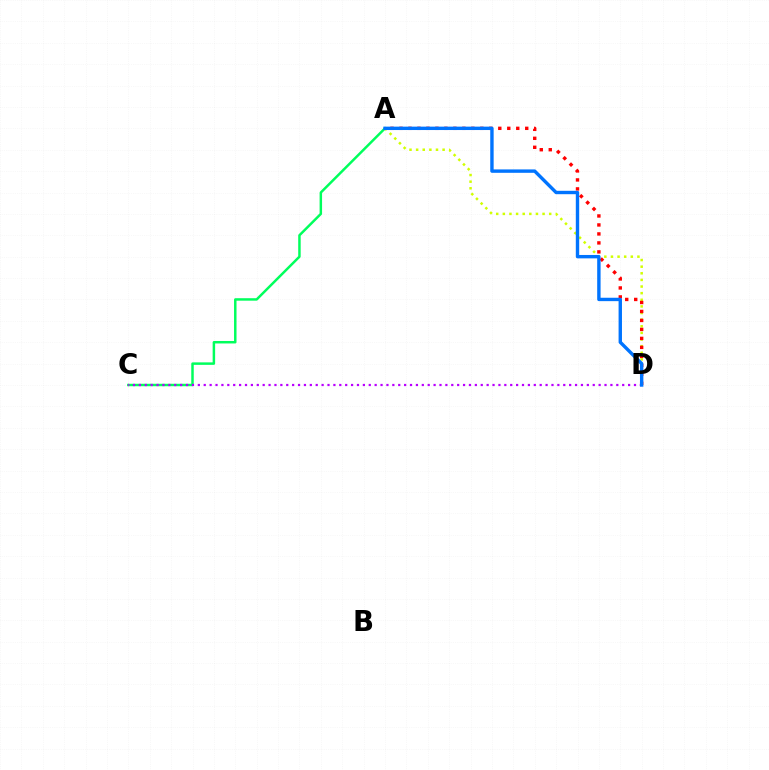{('A', 'C'): [{'color': '#00ff5c', 'line_style': 'solid', 'thickness': 1.78}], ('A', 'D'): [{'color': '#d1ff00', 'line_style': 'dotted', 'thickness': 1.8}, {'color': '#ff0000', 'line_style': 'dotted', 'thickness': 2.44}, {'color': '#0074ff', 'line_style': 'solid', 'thickness': 2.44}], ('C', 'D'): [{'color': '#b900ff', 'line_style': 'dotted', 'thickness': 1.6}]}